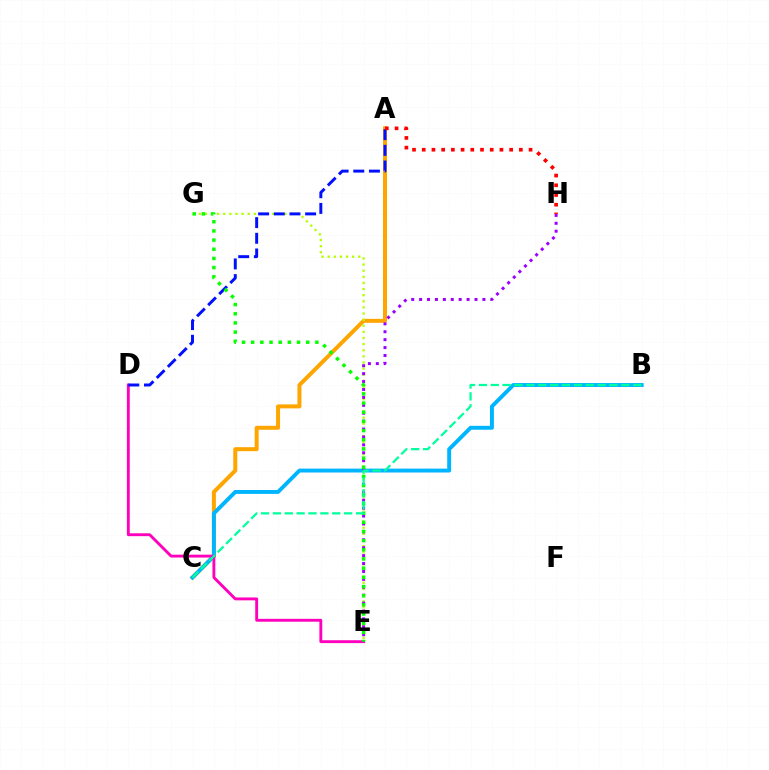{('A', 'C'): [{'color': '#ffa500', 'line_style': 'solid', 'thickness': 2.87}], ('B', 'C'): [{'color': '#00b5ff', 'line_style': 'solid', 'thickness': 2.81}, {'color': '#00ff9d', 'line_style': 'dashed', 'thickness': 1.61}], ('E', 'G'): [{'color': '#b3ff00', 'line_style': 'dotted', 'thickness': 1.66}, {'color': '#08ff00', 'line_style': 'dotted', 'thickness': 2.49}], ('D', 'E'): [{'color': '#ff00bd', 'line_style': 'solid', 'thickness': 2.07}], ('A', 'D'): [{'color': '#0010ff', 'line_style': 'dashed', 'thickness': 2.13}], ('E', 'H'): [{'color': '#9b00ff', 'line_style': 'dotted', 'thickness': 2.15}], ('A', 'H'): [{'color': '#ff0000', 'line_style': 'dotted', 'thickness': 2.64}]}